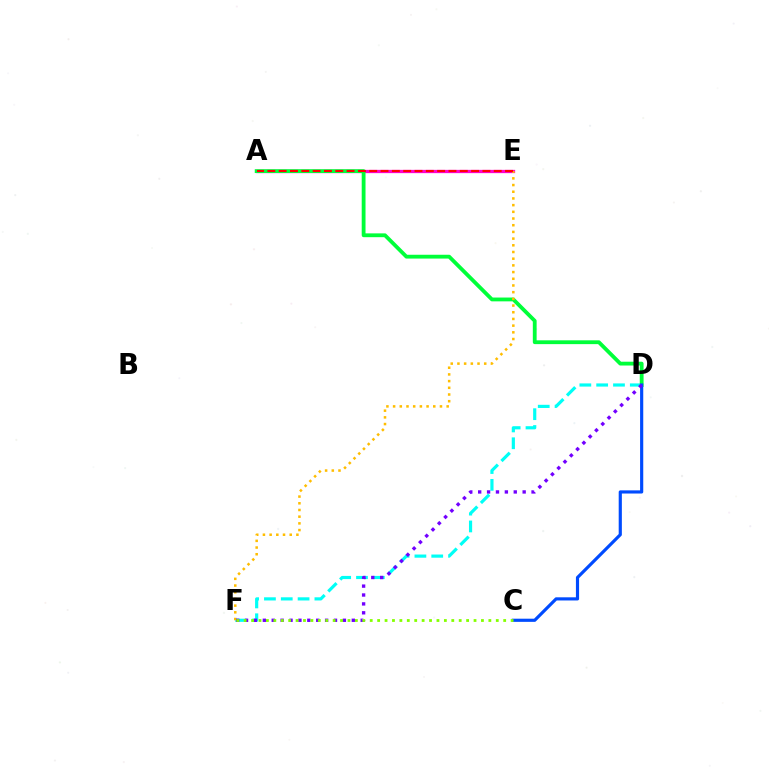{('A', 'E'): [{'color': '#ff00cf', 'line_style': 'solid', 'thickness': 2.36}, {'color': '#ff0000', 'line_style': 'dashed', 'thickness': 1.54}], ('D', 'F'): [{'color': '#00fff6', 'line_style': 'dashed', 'thickness': 2.28}, {'color': '#7200ff', 'line_style': 'dotted', 'thickness': 2.42}], ('A', 'D'): [{'color': '#00ff39', 'line_style': 'solid', 'thickness': 2.75}], ('E', 'F'): [{'color': '#ffbd00', 'line_style': 'dotted', 'thickness': 1.82}], ('C', 'D'): [{'color': '#004bff', 'line_style': 'solid', 'thickness': 2.28}], ('C', 'F'): [{'color': '#84ff00', 'line_style': 'dotted', 'thickness': 2.01}]}